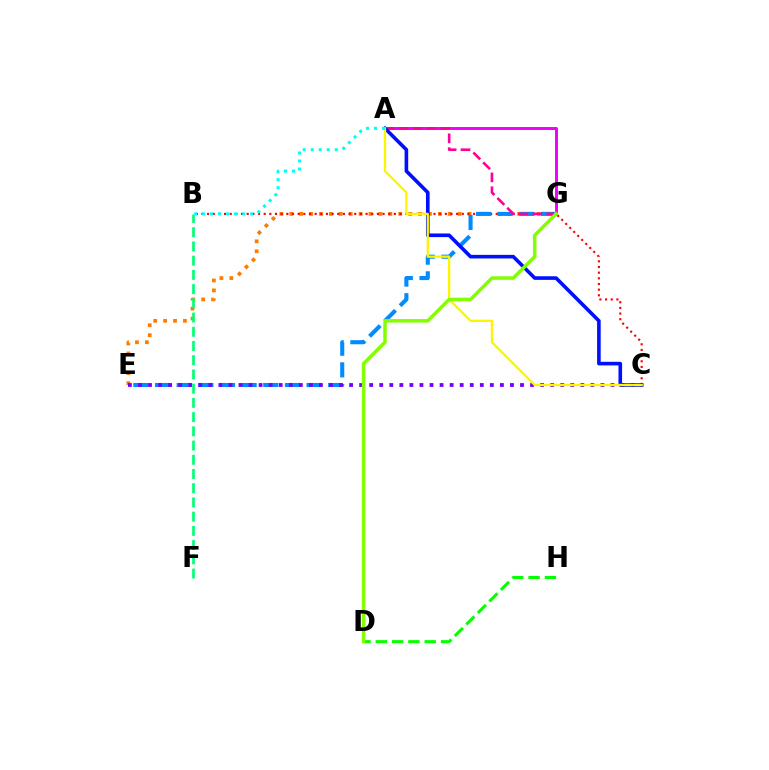{('E', 'G'): [{'color': '#ff7c00', 'line_style': 'dotted', 'thickness': 2.69}, {'color': '#008cff', 'line_style': 'dashed', 'thickness': 2.94}], ('B', 'C'): [{'color': '#ff0000', 'line_style': 'dotted', 'thickness': 1.54}], ('A', 'G'): [{'color': '#ee00ff', 'line_style': 'solid', 'thickness': 2.11}, {'color': '#ff0094', 'line_style': 'dashed', 'thickness': 1.88}], ('D', 'H'): [{'color': '#08ff00', 'line_style': 'dashed', 'thickness': 2.22}], ('C', 'E'): [{'color': '#7200ff', 'line_style': 'dotted', 'thickness': 2.73}], ('B', 'F'): [{'color': '#00ff74', 'line_style': 'dashed', 'thickness': 1.93}], ('A', 'C'): [{'color': '#0010ff', 'line_style': 'solid', 'thickness': 2.6}, {'color': '#fcf500', 'line_style': 'solid', 'thickness': 1.65}], ('A', 'B'): [{'color': '#00fff6', 'line_style': 'dotted', 'thickness': 2.18}], ('D', 'G'): [{'color': '#84ff00', 'line_style': 'solid', 'thickness': 2.53}]}